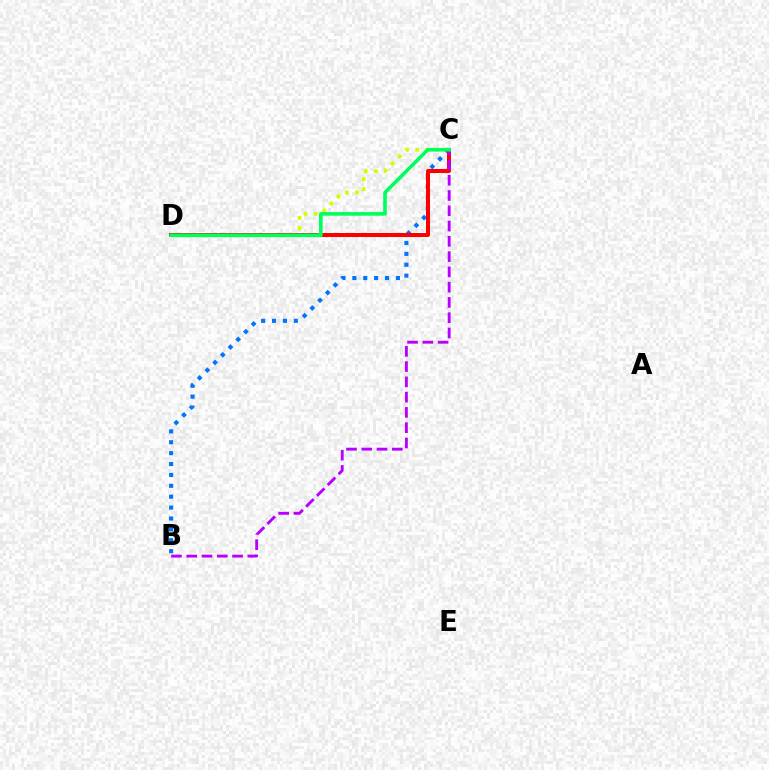{('C', 'D'): [{'color': '#d1ff00', 'line_style': 'dotted', 'thickness': 2.73}, {'color': '#ff0000', 'line_style': 'solid', 'thickness': 2.88}, {'color': '#00ff5c', 'line_style': 'solid', 'thickness': 2.6}], ('B', 'C'): [{'color': '#0074ff', 'line_style': 'dotted', 'thickness': 2.96}, {'color': '#b900ff', 'line_style': 'dashed', 'thickness': 2.08}]}